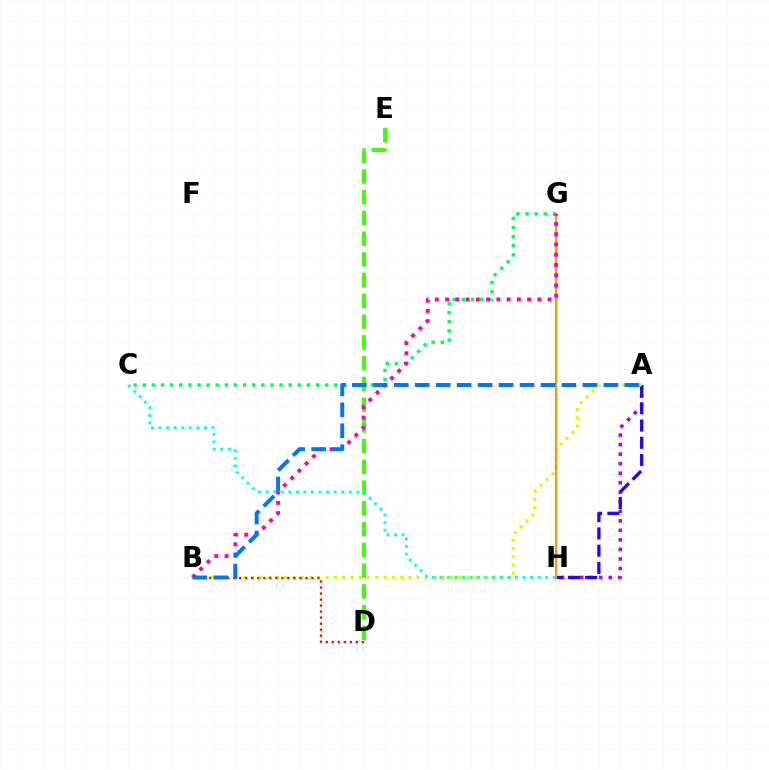{('A', 'H'): [{'color': '#b900ff', 'line_style': 'dotted', 'thickness': 2.59}, {'color': '#2500ff', 'line_style': 'dashed', 'thickness': 2.35}], ('D', 'E'): [{'color': '#3dff00', 'line_style': 'dashed', 'thickness': 2.82}], ('C', 'G'): [{'color': '#00ff5c', 'line_style': 'dotted', 'thickness': 2.48}], ('A', 'B'): [{'color': '#d1ff00', 'line_style': 'dotted', 'thickness': 2.25}, {'color': '#0074ff', 'line_style': 'dashed', 'thickness': 2.85}], ('B', 'D'): [{'color': '#ff0000', 'line_style': 'dotted', 'thickness': 1.64}], ('G', 'H'): [{'color': '#ff9400', 'line_style': 'solid', 'thickness': 1.53}], ('B', 'G'): [{'color': '#ff00ac', 'line_style': 'dotted', 'thickness': 2.78}], ('C', 'H'): [{'color': '#00fff6', 'line_style': 'dotted', 'thickness': 2.05}]}